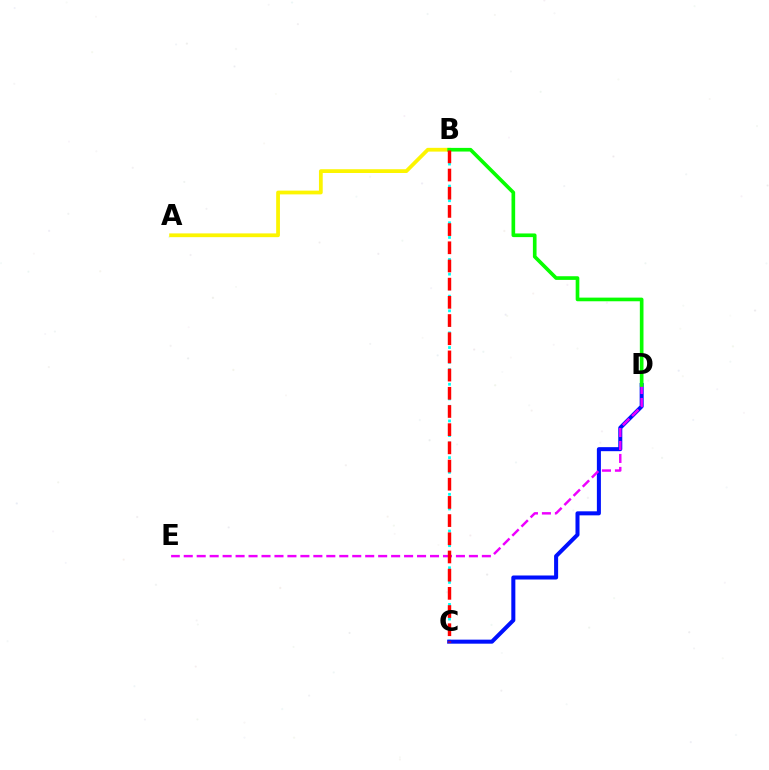{('A', 'B'): [{'color': '#fcf500', 'line_style': 'solid', 'thickness': 2.71}], ('B', 'C'): [{'color': '#00fff6', 'line_style': 'dotted', 'thickness': 1.99}, {'color': '#ff0000', 'line_style': 'dashed', 'thickness': 2.47}], ('C', 'D'): [{'color': '#0010ff', 'line_style': 'solid', 'thickness': 2.9}], ('D', 'E'): [{'color': '#ee00ff', 'line_style': 'dashed', 'thickness': 1.76}], ('B', 'D'): [{'color': '#08ff00', 'line_style': 'solid', 'thickness': 2.63}]}